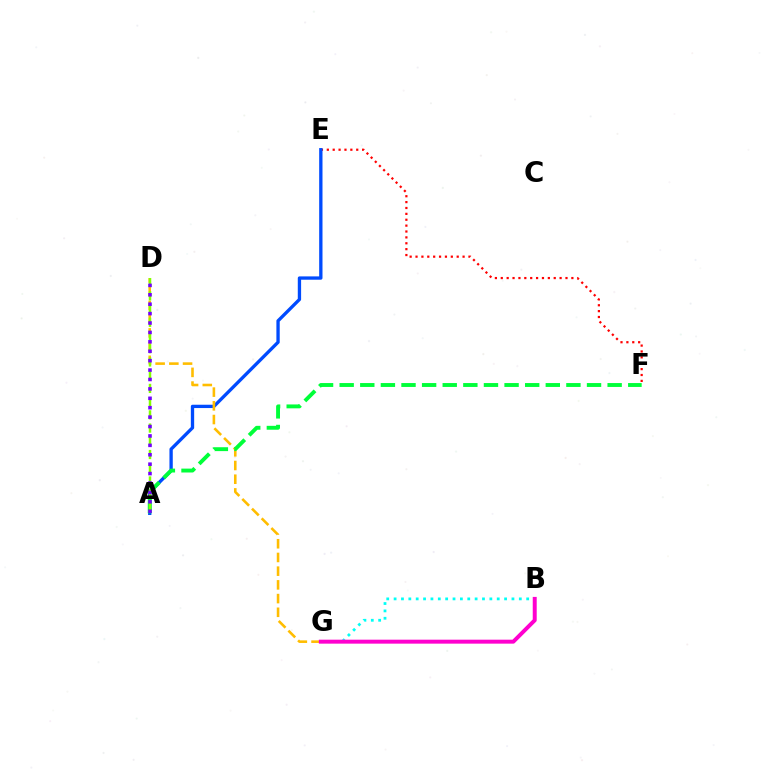{('B', 'G'): [{'color': '#00fff6', 'line_style': 'dotted', 'thickness': 2.0}, {'color': '#ff00cf', 'line_style': 'solid', 'thickness': 2.85}], ('E', 'F'): [{'color': '#ff0000', 'line_style': 'dotted', 'thickness': 1.6}], ('A', 'E'): [{'color': '#004bff', 'line_style': 'solid', 'thickness': 2.39}], ('D', 'G'): [{'color': '#ffbd00', 'line_style': 'dashed', 'thickness': 1.86}], ('A', 'F'): [{'color': '#00ff39', 'line_style': 'dashed', 'thickness': 2.8}], ('A', 'D'): [{'color': '#84ff00', 'line_style': 'dashed', 'thickness': 1.8}, {'color': '#7200ff', 'line_style': 'dotted', 'thickness': 2.56}]}